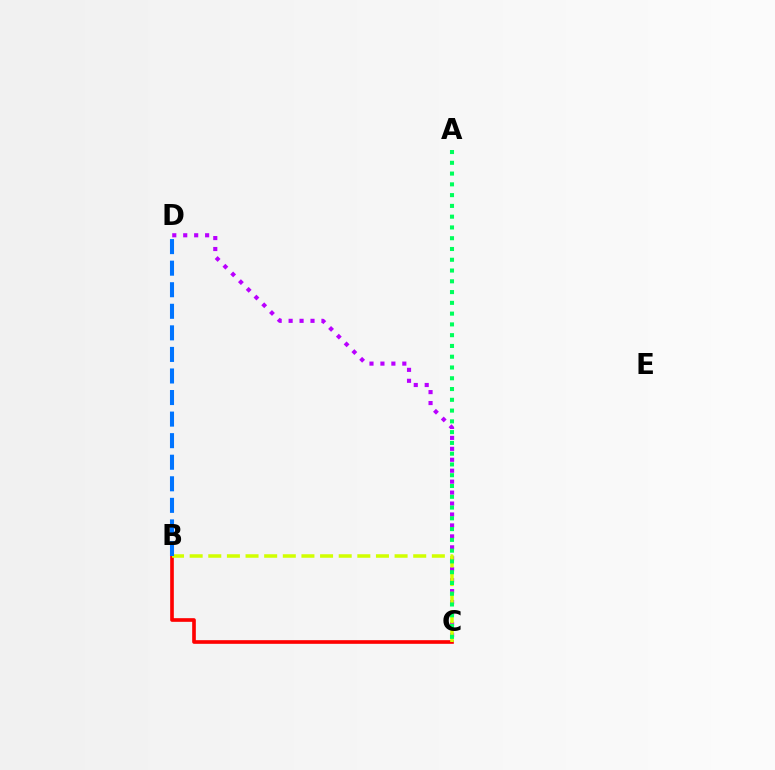{('C', 'D'): [{'color': '#b900ff', 'line_style': 'dotted', 'thickness': 2.97}], ('B', 'C'): [{'color': '#ff0000', 'line_style': 'solid', 'thickness': 2.63}, {'color': '#d1ff00', 'line_style': 'dashed', 'thickness': 2.53}], ('B', 'D'): [{'color': '#0074ff', 'line_style': 'dashed', 'thickness': 2.93}], ('A', 'C'): [{'color': '#00ff5c', 'line_style': 'dotted', 'thickness': 2.93}]}